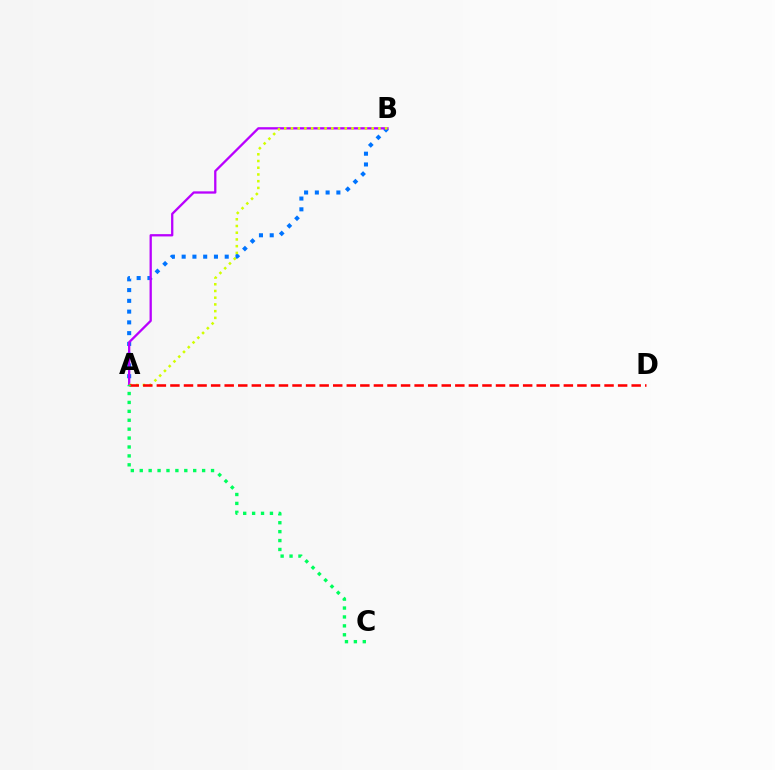{('A', 'B'): [{'color': '#0074ff', 'line_style': 'dotted', 'thickness': 2.92}, {'color': '#b900ff', 'line_style': 'solid', 'thickness': 1.65}, {'color': '#d1ff00', 'line_style': 'dotted', 'thickness': 1.83}], ('A', 'D'): [{'color': '#ff0000', 'line_style': 'dashed', 'thickness': 1.84}], ('A', 'C'): [{'color': '#00ff5c', 'line_style': 'dotted', 'thickness': 2.42}]}